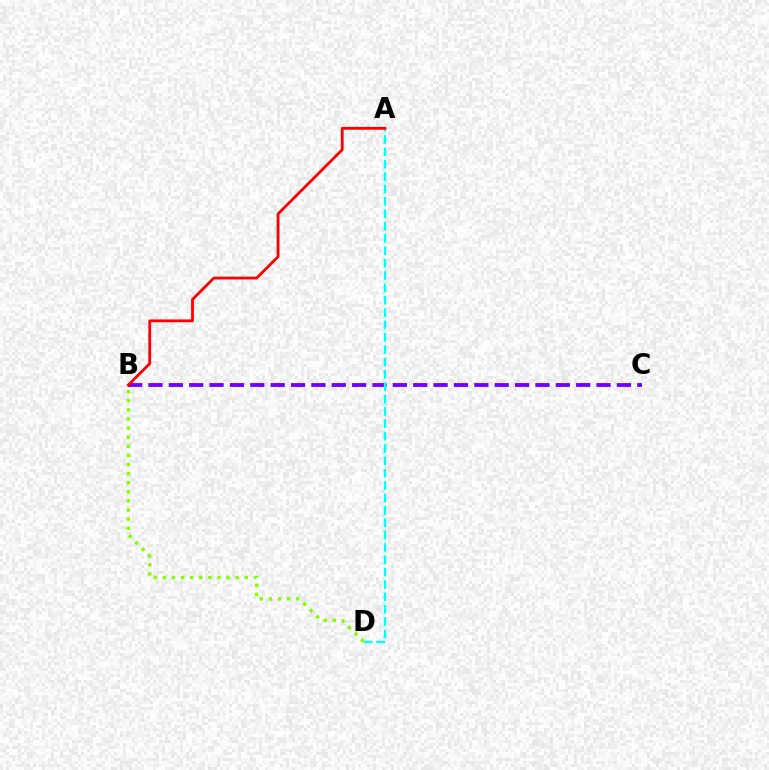{('B', 'D'): [{'color': '#84ff00', 'line_style': 'dotted', 'thickness': 2.47}], ('B', 'C'): [{'color': '#7200ff', 'line_style': 'dashed', 'thickness': 2.77}], ('A', 'D'): [{'color': '#00fff6', 'line_style': 'dashed', 'thickness': 1.68}], ('A', 'B'): [{'color': '#ff0000', 'line_style': 'solid', 'thickness': 2.01}]}